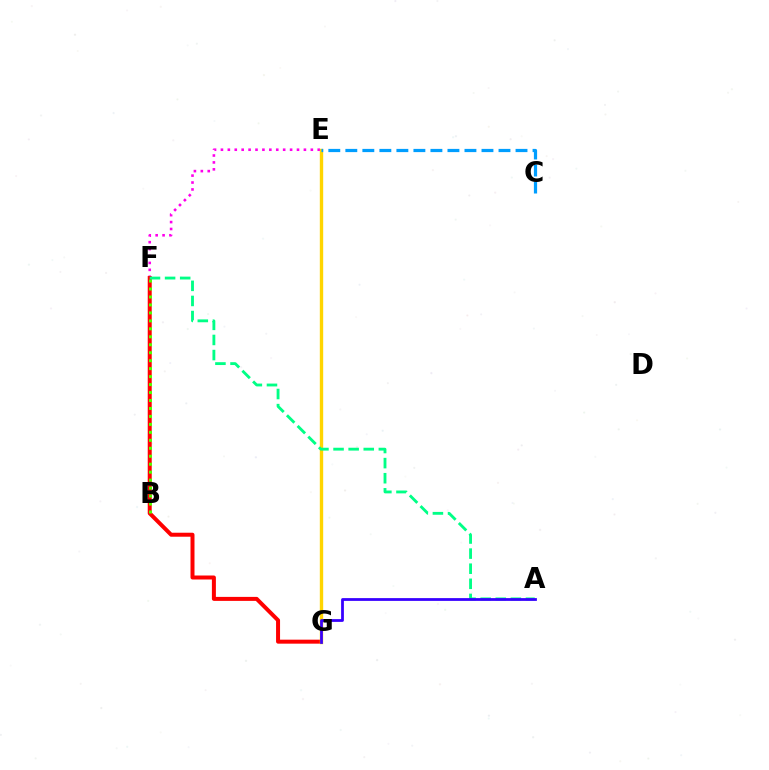{('E', 'F'): [{'color': '#ff00ed', 'line_style': 'dotted', 'thickness': 1.88}], ('F', 'G'): [{'color': '#ff0000', 'line_style': 'solid', 'thickness': 2.88}], ('E', 'G'): [{'color': '#ffd500', 'line_style': 'solid', 'thickness': 2.43}], ('B', 'F'): [{'color': '#4fff00', 'line_style': 'dotted', 'thickness': 2.16}], ('A', 'F'): [{'color': '#00ff86', 'line_style': 'dashed', 'thickness': 2.05}], ('C', 'E'): [{'color': '#009eff', 'line_style': 'dashed', 'thickness': 2.31}], ('A', 'G'): [{'color': '#3700ff', 'line_style': 'solid', 'thickness': 2.0}]}